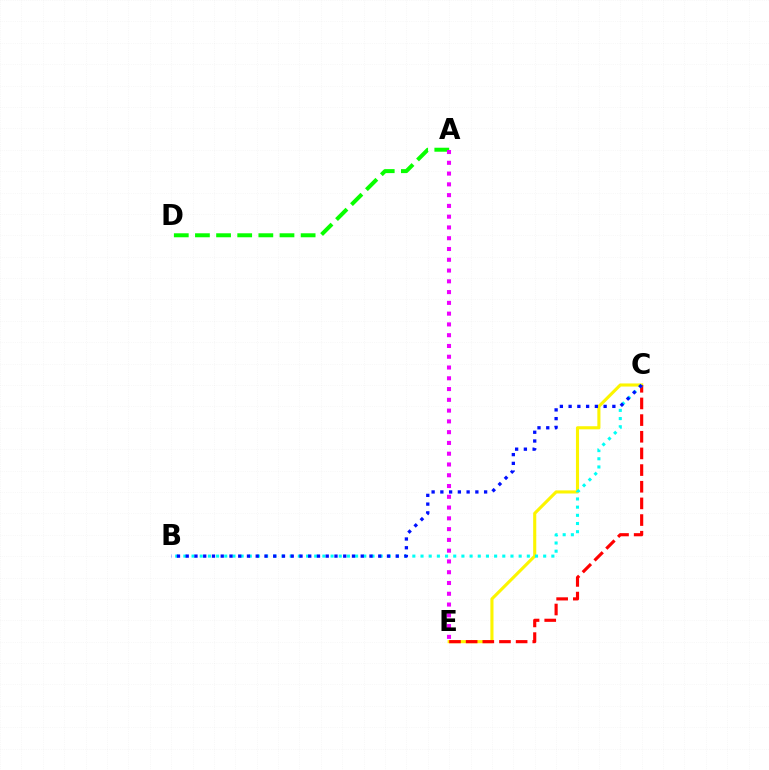{('C', 'E'): [{'color': '#fcf500', 'line_style': 'solid', 'thickness': 2.23}, {'color': '#ff0000', 'line_style': 'dashed', 'thickness': 2.26}], ('A', 'D'): [{'color': '#08ff00', 'line_style': 'dashed', 'thickness': 2.87}], ('A', 'E'): [{'color': '#ee00ff', 'line_style': 'dotted', 'thickness': 2.93}], ('B', 'C'): [{'color': '#00fff6', 'line_style': 'dotted', 'thickness': 2.22}, {'color': '#0010ff', 'line_style': 'dotted', 'thickness': 2.38}]}